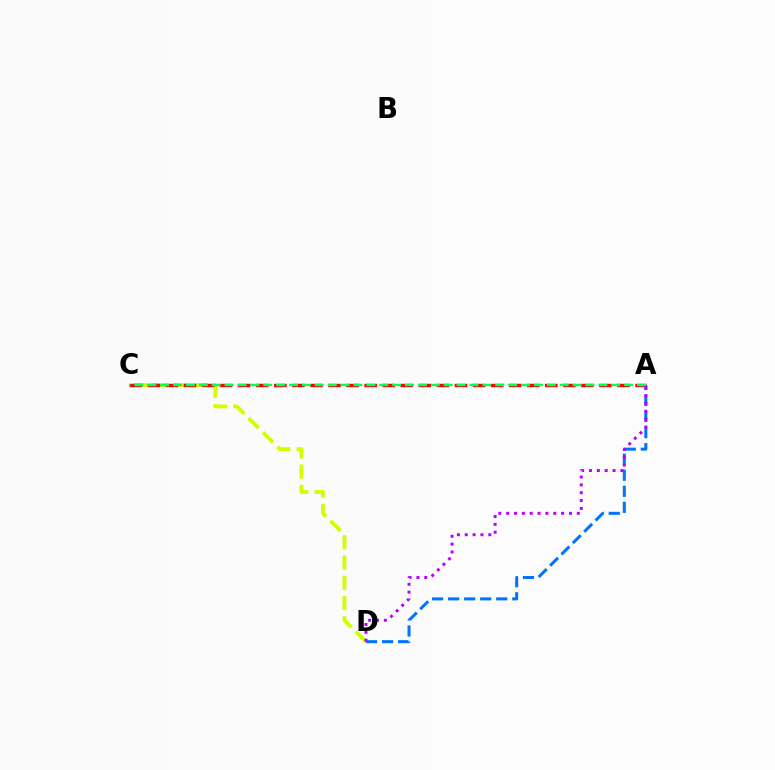{('C', 'D'): [{'color': '#d1ff00', 'line_style': 'dashed', 'thickness': 2.75}], ('A', 'C'): [{'color': '#ff0000', 'line_style': 'dashed', 'thickness': 2.45}, {'color': '#00ff5c', 'line_style': 'dashed', 'thickness': 1.75}], ('A', 'D'): [{'color': '#0074ff', 'line_style': 'dashed', 'thickness': 2.18}, {'color': '#b900ff', 'line_style': 'dotted', 'thickness': 2.13}]}